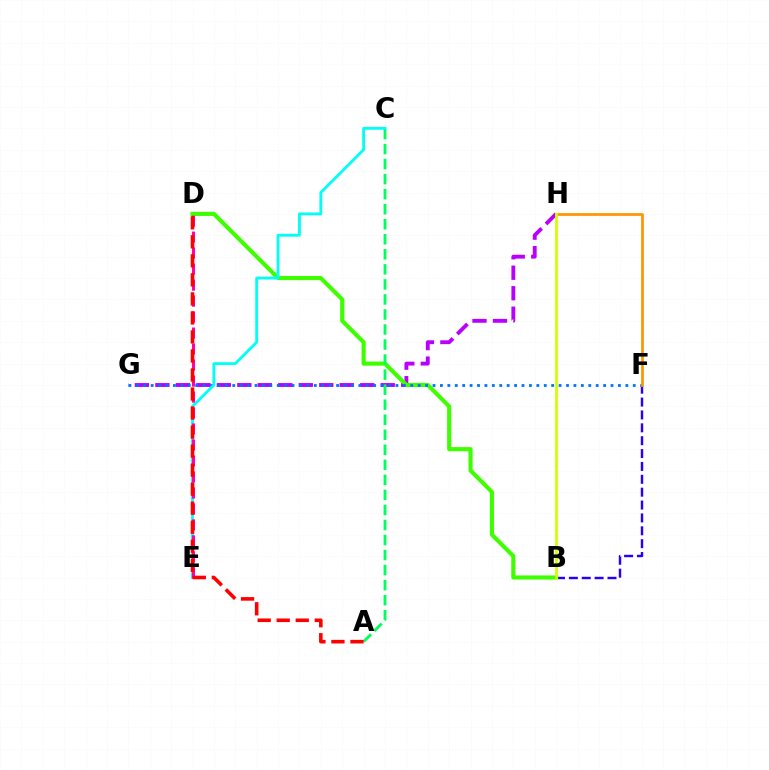{('G', 'H'): [{'color': '#b900ff', 'line_style': 'dashed', 'thickness': 2.78}], ('B', 'F'): [{'color': '#2500ff', 'line_style': 'dashed', 'thickness': 1.75}], ('B', 'D'): [{'color': '#3dff00', 'line_style': 'solid', 'thickness': 2.97}], ('A', 'C'): [{'color': '#00ff5c', 'line_style': 'dashed', 'thickness': 2.04}], ('F', 'G'): [{'color': '#0074ff', 'line_style': 'dotted', 'thickness': 2.02}], ('C', 'E'): [{'color': '#00fff6', 'line_style': 'solid', 'thickness': 2.03}], ('D', 'E'): [{'color': '#ff00ac', 'line_style': 'dashed', 'thickness': 2.17}], ('F', 'H'): [{'color': '#ff9400', 'line_style': 'solid', 'thickness': 1.95}], ('A', 'D'): [{'color': '#ff0000', 'line_style': 'dashed', 'thickness': 2.58}], ('B', 'H'): [{'color': '#d1ff00', 'line_style': 'solid', 'thickness': 1.97}]}